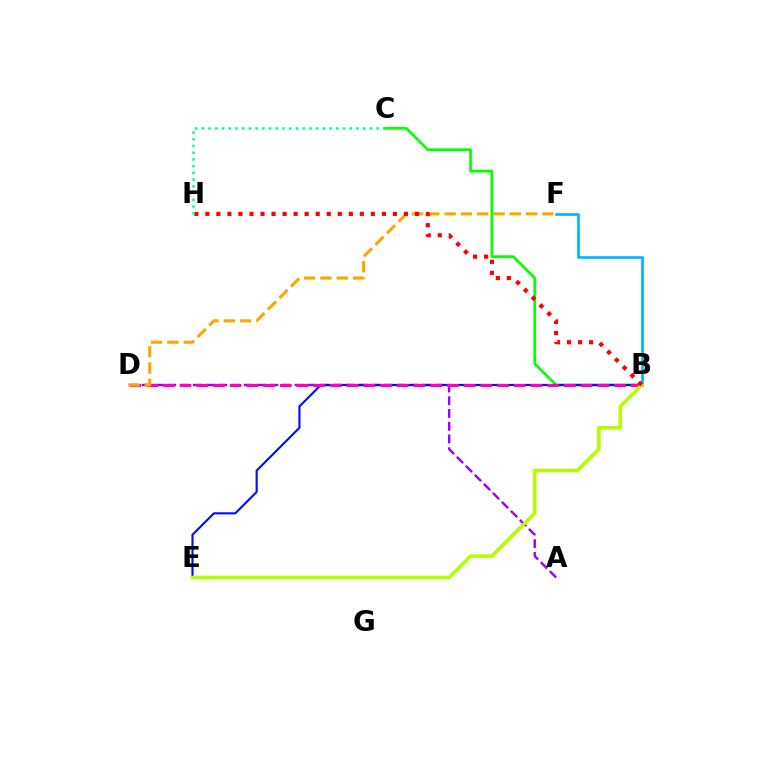{('B', 'C'): [{'color': '#08ff00', 'line_style': 'solid', 'thickness': 1.97}], ('A', 'D'): [{'color': '#9b00ff', 'line_style': 'dashed', 'thickness': 1.73}], ('B', 'E'): [{'color': '#0010ff', 'line_style': 'solid', 'thickness': 1.55}, {'color': '#b3ff00', 'line_style': 'solid', 'thickness': 2.57}], ('B', 'F'): [{'color': '#00b5ff', 'line_style': 'solid', 'thickness': 1.91}], ('B', 'D'): [{'color': '#ff00bd', 'line_style': 'dashed', 'thickness': 2.27}], ('D', 'F'): [{'color': '#ffa500', 'line_style': 'dashed', 'thickness': 2.22}], ('B', 'H'): [{'color': '#ff0000', 'line_style': 'dotted', 'thickness': 3.0}], ('C', 'H'): [{'color': '#00ff9d', 'line_style': 'dotted', 'thickness': 1.83}]}